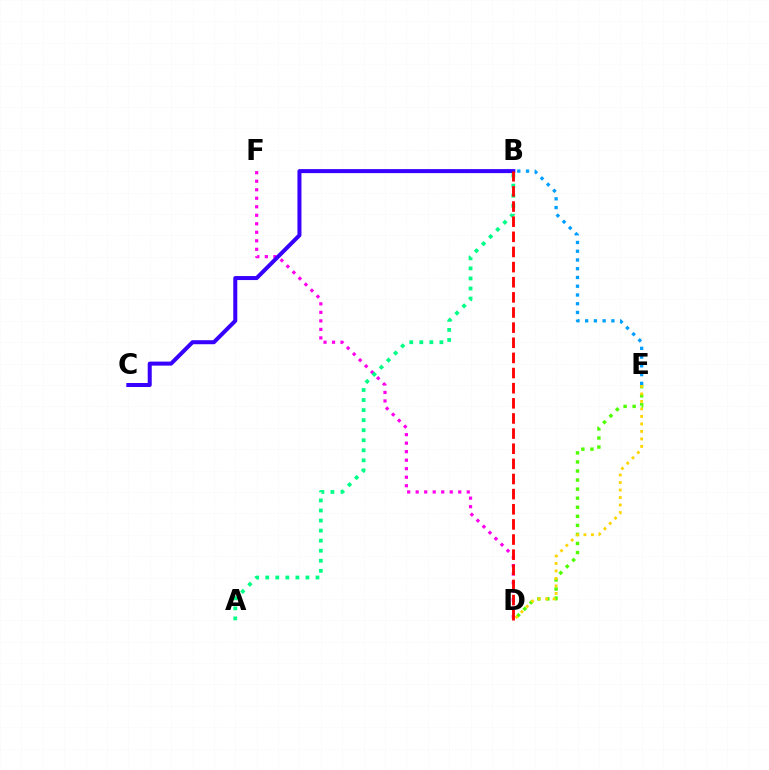{('B', 'E'): [{'color': '#009eff', 'line_style': 'dotted', 'thickness': 2.38}], ('D', 'E'): [{'color': '#4fff00', 'line_style': 'dotted', 'thickness': 2.46}, {'color': '#ffd500', 'line_style': 'dotted', 'thickness': 2.04}], ('D', 'F'): [{'color': '#ff00ed', 'line_style': 'dotted', 'thickness': 2.31}], ('B', 'C'): [{'color': '#3700ff', 'line_style': 'solid', 'thickness': 2.89}], ('A', 'B'): [{'color': '#00ff86', 'line_style': 'dotted', 'thickness': 2.73}], ('B', 'D'): [{'color': '#ff0000', 'line_style': 'dashed', 'thickness': 2.06}]}